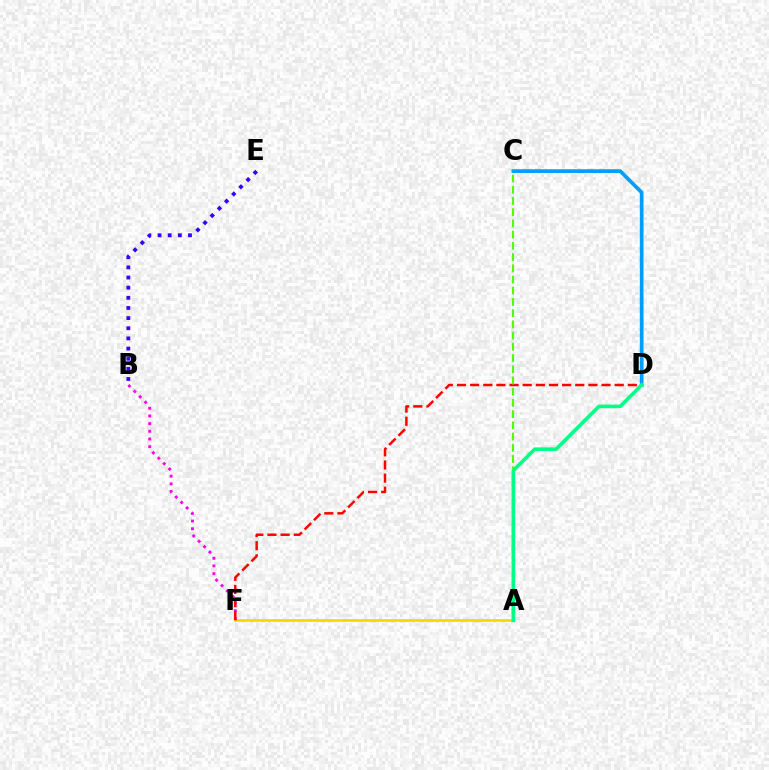{('C', 'D'): [{'color': '#009eff', 'line_style': 'solid', 'thickness': 2.66}], ('A', 'F'): [{'color': '#ffd500', 'line_style': 'solid', 'thickness': 1.93}], ('B', 'F'): [{'color': '#ff00ed', 'line_style': 'dotted', 'thickness': 2.09}], ('B', 'E'): [{'color': '#3700ff', 'line_style': 'dotted', 'thickness': 2.76}], ('D', 'F'): [{'color': '#ff0000', 'line_style': 'dashed', 'thickness': 1.79}], ('A', 'C'): [{'color': '#4fff00', 'line_style': 'dashed', 'thickness': 1.52}], ('A', 'D'): [{'color': '#00ff86', 'line_style': 'solid', 'thickness': 2.59}]}